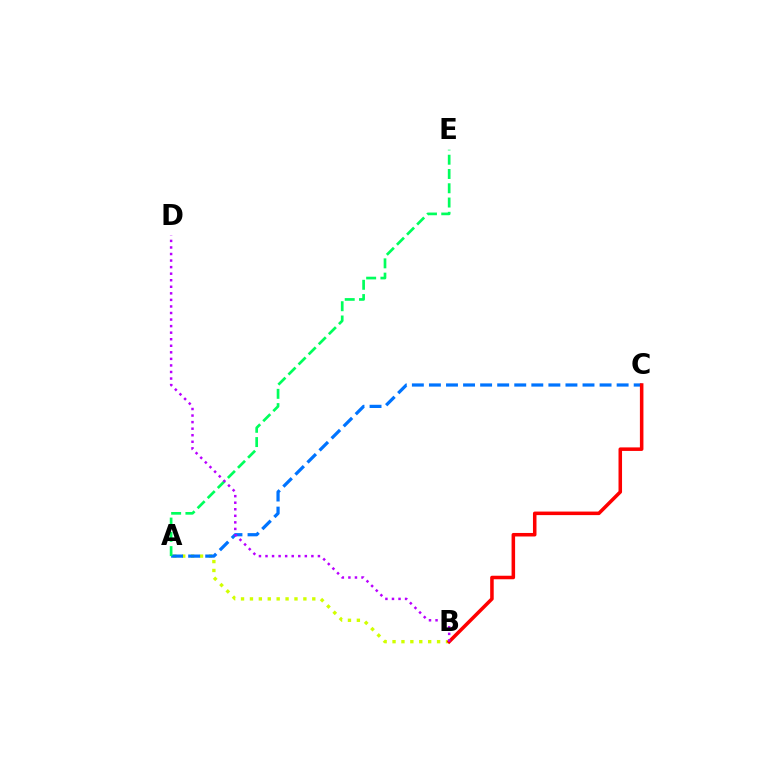{('A', 'B'): [{'color': '#d1ff00', 'line_style': 'dotted', 'thickness': 2.42}], ('A', 'C'): [{'color': '#0074ff', 'line_style': 'dashed', 'thickness': 2.32}], ('A', 'E'): [{'color': '#00ff5c', 'line_style': 'dashed', 'thickness': 1.94}], ('B', 'C'): [{'color': '#ff0000', 'line_style': 'solid', 'thickness': 2.54}], ('B', 'D'): [{'color': '#b900ff', 'line_style': 'dotted', 'thickness': 1.78}]}